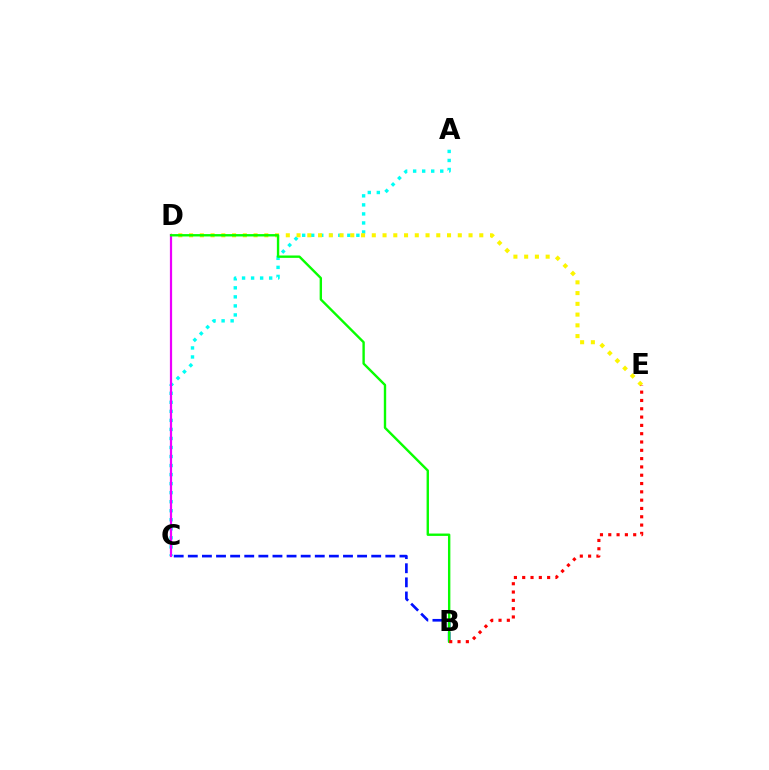{('A', 'C'): [{'color': '#00fff6', 'line_style': 'dotted', 'thickness': 2.45}], ('D', 'E'): [{'color': '#fcf500', 'line_style': 'dotted', 'thickness': 2.92}], ('C', 'D'): [{'color': '#ee00ff', 'line_style': 'solid', 'thickness': 1.6}], ('B', 'C'): [{'color': '#0010ff', 'line_style': 'dashed', 'thickness': 1.92}], ('B', 'D'): [{'color': '#08ff00', 'line_style': 'solid', 'thickness': 1.72}], ('B', 'E'): [{'color': '#ff0000', 'line_style': 'dotted', 'thickness': 2.26}]}